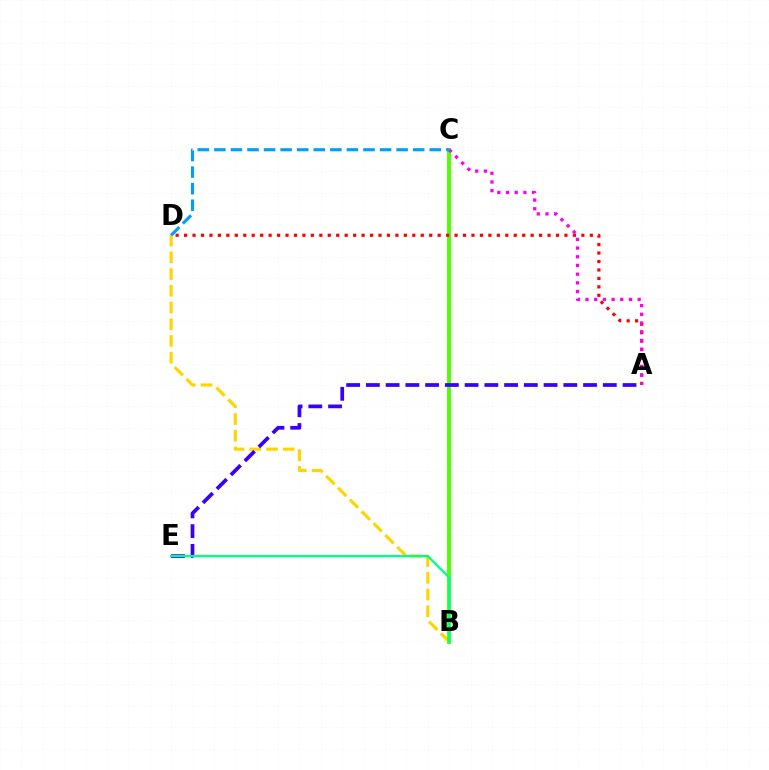{('B', 'D'): [{'color': '#ffd500', 'line_style': 'dashed', 'thickness': 2.27}], ('B', 'C'): [{'color': '#4fff00', 'line_style': 'solid', 'thickness': 2.83}], ('A', 'D'): [{'color': '#ff0000', 'line_style': 'dotted', 'thickness': 2.3}], ('A', 'C'): [{'color': '#ff00ed', 'line_style': 'dotted', 'thickness': 2.36}], ('C', 'D'): [{'color': '#009eff', 'line_style': 'dashed', 'thickness': 2.25}], ('A', 'E'): [{'color': '#3700ff', 'line_style': 'dashed', 'thickness': 2.68}], ('B', 'E'): [{'color': '#00ff86', 'line_style': 'solid', 'thickness': 1.68}]}